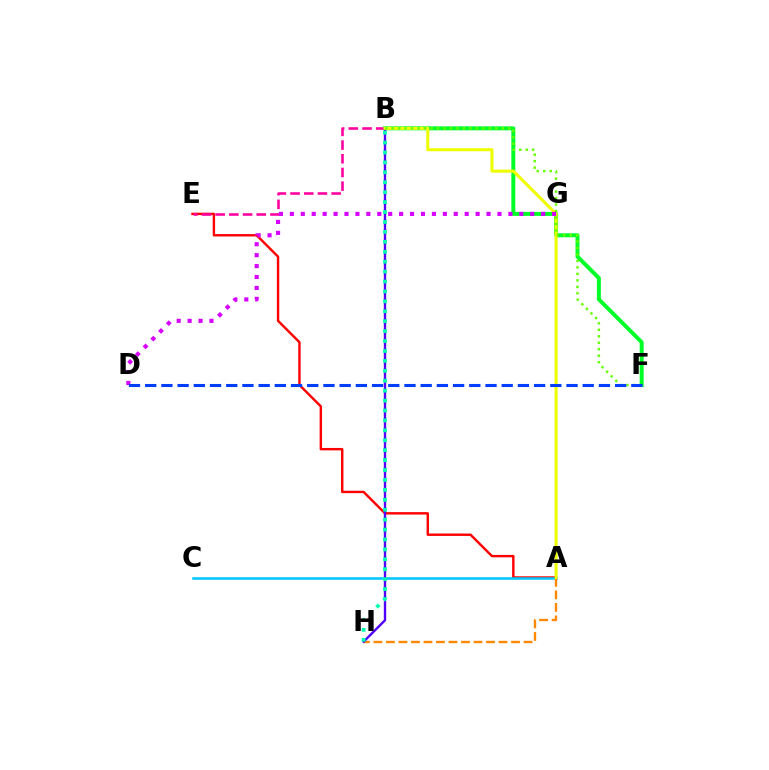{('A', 'E'): [{'color': '#ff0000', 'line_style': 'solid', 'thickness': 1.74}], ('A', 'C'): [{'color': '#00c7ff', 'line_style': 'solid', 'thickness': 1.82}], ('B', 'F'): [{'color': '#00ff27', 'line_style': 'solid', 'thickness': 2.86}, {'color': '#66ff00', 'line_style': 'dotted', 'thickness': 1.76}], ('B', 'E'): [{'color': '#ff00a0', 'line_style': 'dashed', 'thickness': 1.86}], ('A', 'H'): [{'color': '#ff8800', 'line_style': 'dashed', 'thickness': 1.7}], ('B', 'H'): [{'color': '#4f00ff', 'line_style': 'solid', 'thickness': 1.7}, {'color': '#00ffaf', 'line_style': 'dotted', 'thickness': 2.7}], ('A', 'B'): [{'color': '#eeff00', 'line_style': 'solid', 'thickness': 2.21}], ('D', 'G'): [{'color': '#d600ff', 'line_style': 'dotted', 'thickness': 2.97}], ('D', 'F'): [{'color': '#003fff', 'line_style': 'dashed', 'thickness': 2.2}]}